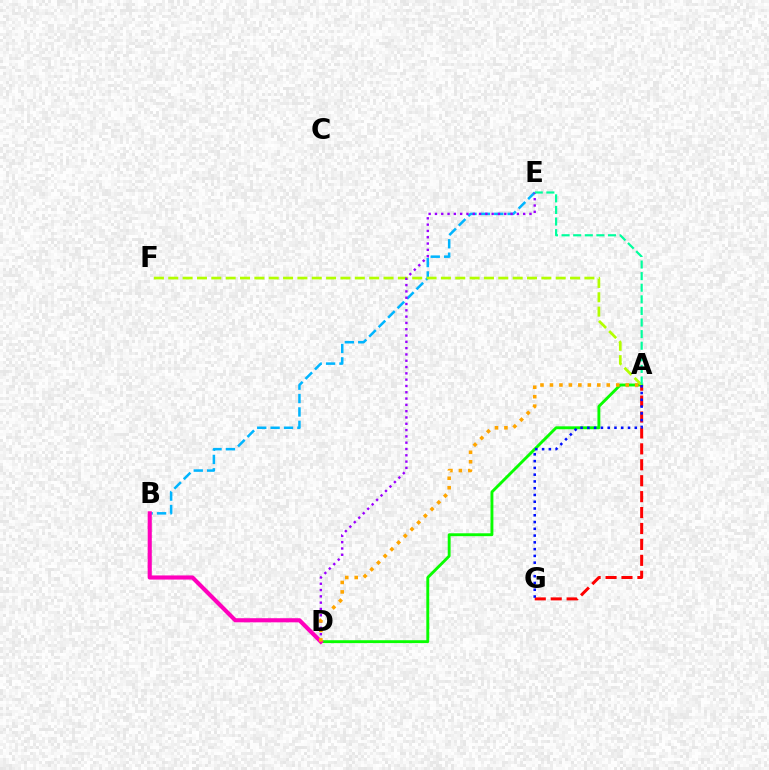{('A', 'D'): [{'color': '#08ff00', 'line_style': 'solid', 'thickness': 2.07}, {'color': '#ffa500', 'line_style': 'dotted', 'thickness': 2.57}], ('B', 'E'): [{'color': '#00b5ff', 'line_style': 'dashed', 'thickness': 1.82}], ('A', 'F'): [{'color': '#b3ff00', 'line_style': 'dashed', 'thickness': 1.95}], ('A', 'G'): [{'color': '#ff0000', 'line_style': 'dashed', 'thickness': 2.16}, {'color': '#0010ff', 'line_style': 'dotted', 'thickness': 1.84}], ('D', 'E'): [{'color': '#9b00ff', 'line_style': 'dotted', 'thickness': 1.71}], ('B', 'D'): [{'color': '#ff00bd', 'line_style': 'solid', 'thickness': 2.97}], ('A', 'E'): [{'color': '#00ff9d', 'line_style': 'dashed', 'thickness': 1.58}]}